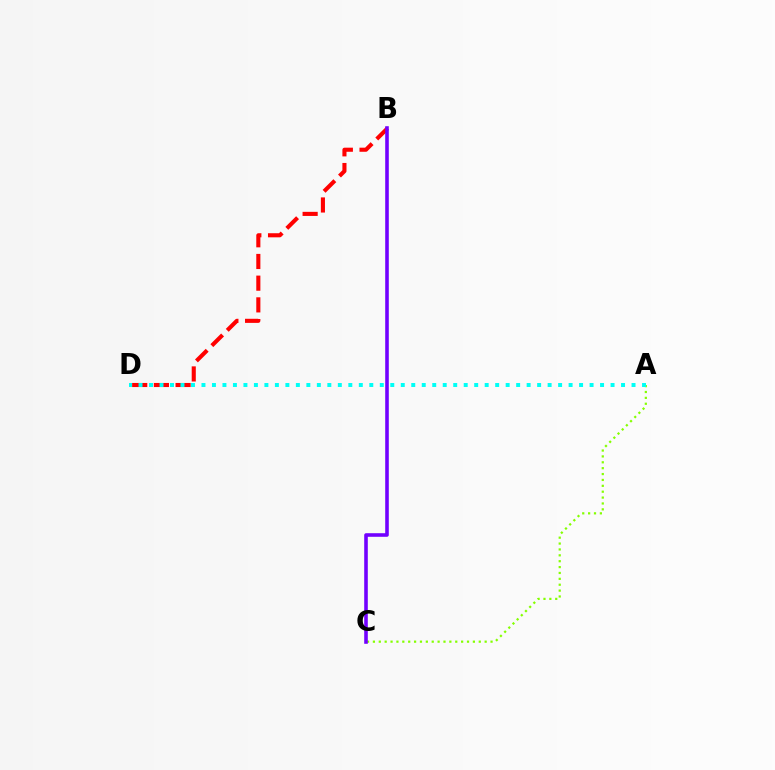{('A', 'C'): [{'color': '#84ff00', 'line_style': 'dotted', 'thickness': 1.6}], ('B', 'D'): [{'color': '#ff0000', 'line_style': 'dashed', 'thickness': 2.95}], ('A', 'D'): [{'color': '#00fff6', 'line_style': 'dotted', 'thickness': 2.85}], ('B', 'C'): [{'color': '#7200ff', 'line_style': 'solid', 'thickness': 2.58}]}